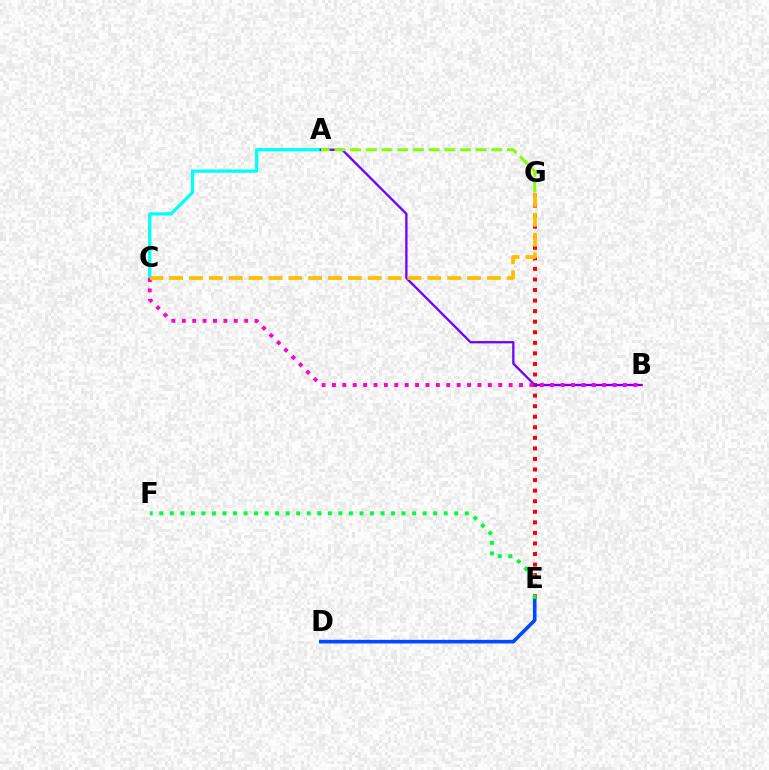{('D', 'E'): [{'color': '#004bff', 'line_style': 'solid', 'thickness': 2.61}], ('A', 'C'): [{'color': '#00fff6', 'line_style': 'solid', 'thickness': 2.34}], ('E', 'G'): [{'color': '#ff0000', 'line_style': 'dotted', 'thickness': 2.87}], ('A', 'B'): [{'color': '#7200ff', 'line_style': 'solid', 'thickness': 1.66}], ('E', 'F'): [{'color': '#00ff39', 'line_style': 'dotted', 'thickness': 2.86}], ('B', 'C'): [{'color': '#ff00cf', 'line_style': 'dotted', 'thickness': 2.82}], ('C', 'G'): [{'color': '#ffbd00', 'line_style': 'dashed', 'thickness': 2.7}], ('A', 'G'): [{'color': '#84ff00', 'line_style': 'dashed', 'thickness': 2.13}]}